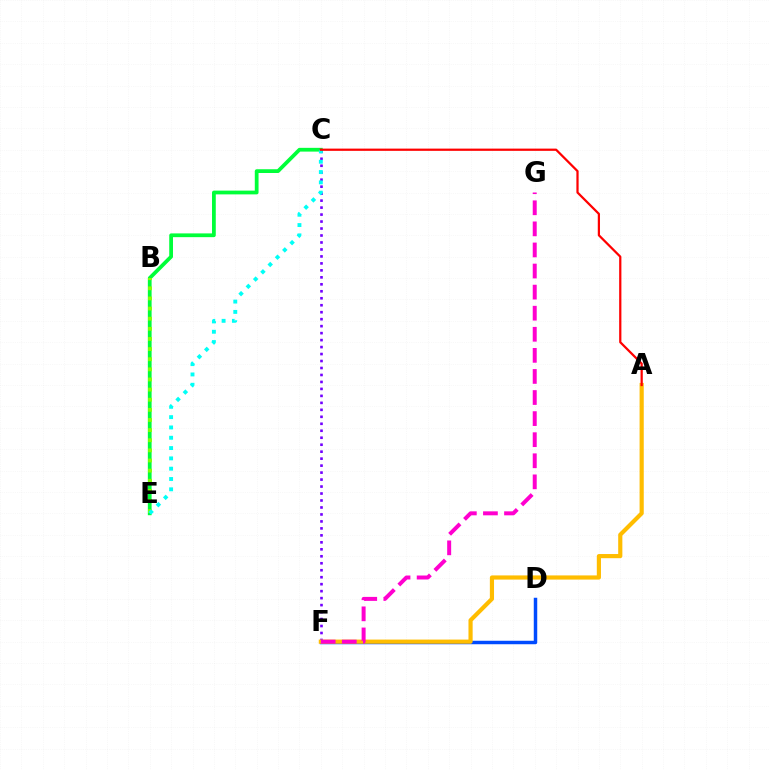{('D', 'F'): [{'color': '#004bff', 'line_style': 'solid', 'thickness': 2.5}], ('C', 'F'): [{'color': '#7200ff', 'line_style': 'dotted', 'thickness': 1.89}], ('C', 'E'): [{'color': '#00ff39', 'line_style': 'solid', 'thickness': 2.71}, {'color': '#00fff6', 'line_style': 'dotted', 'thickness': 2.8}], ('B', 'E'): [{'color': '#84ff00', 'line_style': 'dotted', 'thickness': 2.75}], ('A', 'F'): [{'color': '#ffbd00', 'line_style': 'solid', 'thickness': 3.0}], ('A', 'C'): [{'color': '#ff0000', 'line_style': 'solid', 'thickness': 1.61}], ('F', 'G'): [{'color': '#ff00cf', 'line_style': 'dashed', 'thickness': 2.86}]}